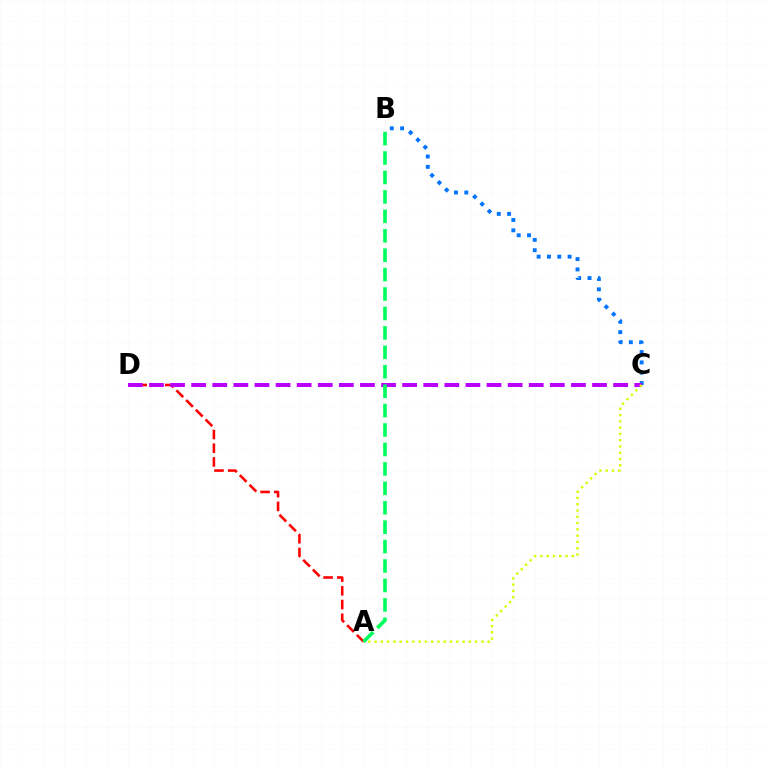{('A', 'D'): [{'color': '#ff0000', 'line_style': 'dashed', 'thickness': 1.86}], ('B', 'C'): [{'color': '#0074ff', 'line_style': 'dotted', 'thickness': 2.81}], ('C', 'D'): [{'color': '#b900ff', 'line_style': 'dashed', 'thickness': 2.87}], ('A', 'C'): [{'color': '#d1ff00', 'line_style': 'dotted', 'thickness': 1.71}], ('A', 'B'): [{'color': '#00ff5c', 'line_style': 'dashed', 'thickness': 2.64}]}